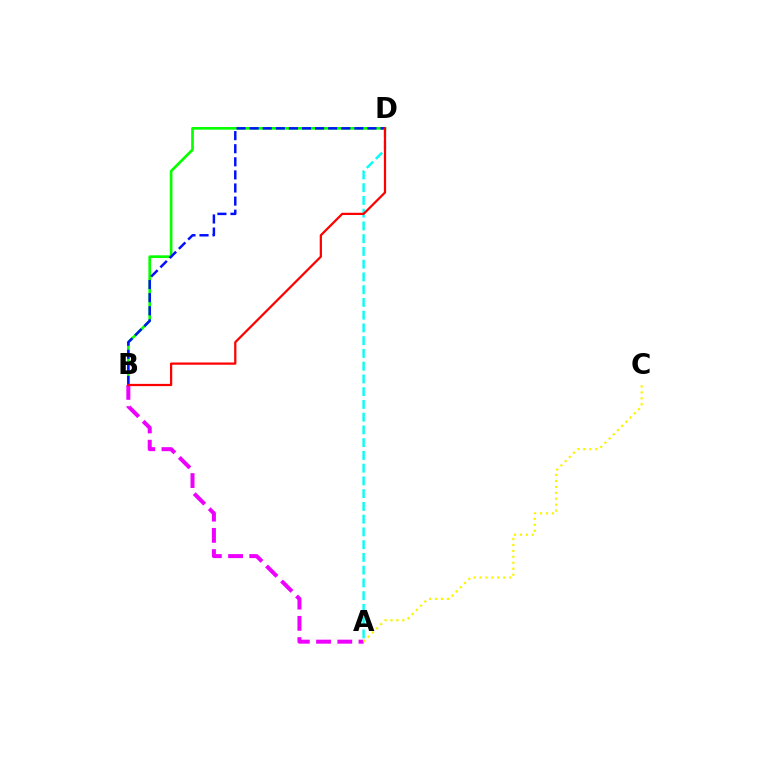{('B', 'D'): [{'color': '#08ff00', 'line_style': 'solid', 'thickness': 1.93}, {'color': '#0010ff', 'line_style': 'dashed', 'thickness': 1.78}, {'color': '#ff0000', 'line_style': 'solid', 'thickness': 1.61}], ('A', 'B'): [{'color': '#ee00ff', 'line_style': 'dashed', 'thickness': 2.88}], ('A', 'D'): [{'color': '#00fff6', 'line_style': 'dashed', 'thickness': 1.73}], ('A', 'C'): [{'color': '#fcf500', 'line_style': 'dotted', 'thickness': 1.61}]}